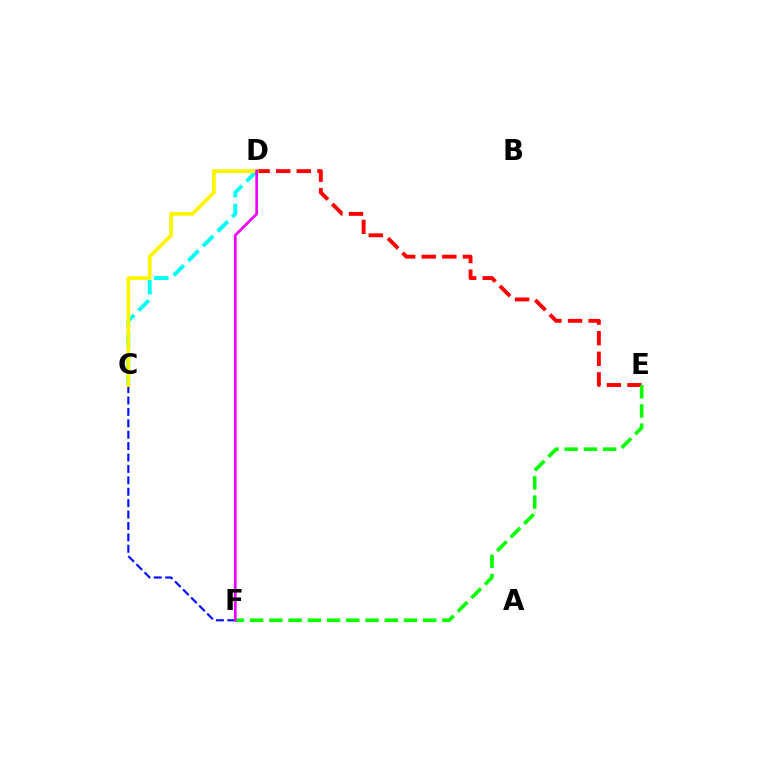{('C', 'F'): [{'color': '#0010ff', 'line_style': 'dashed', 'thickness': 1.55}], ('D', 'E'): [{'color': '#ff0000', 'line_style': 'dashed', 'thickness': 2.8}], ('C', 'D'): [{'color': '#00fff6', 'line_style': 'dashed', 'thickness': 2.81}, {'color': '#fcf500', 'line_style': 'solid', 'thickness': 2.71}], ('E', 'F'): [{'color': '#08ff00', 'line_style': 'dashed', 'thickness': 2.61}], ('D', 'F'): [{'color': '#ee00ff', 'line_style': 'solid', 'thickness': 1.94}]}